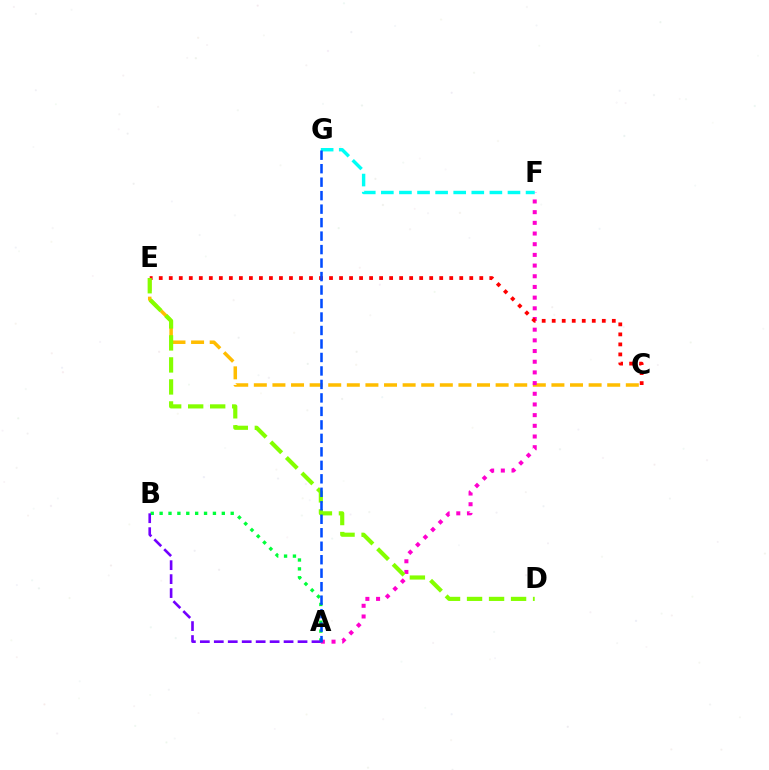{('C', 'E'): [{'color': '#ffbd00', 'line_style': 'dashed', 'thickness': 2.53}, {'color': '#ff0000', 'line_style': 'dotted', 'thickness': 2.72}], ('A', 'F'): [{'color': '#ff00cf', 'line_style': 'dotted', 'thickness': 2.9}], ('F', 'G'): [{'color': '#00fff6', 'line_style': 'dashed', 'thickness': 2.46}], ('A', 'B'): [{'color': '#00ff39', 'line_style': 'dotted', 'thickness': 2.41}, {'color': '#7200ff', 'line_style': 'dashed', 'thickness': 1.9}], ('D', 'E'): [{'color': '#84ff00', 'line_style': 'dashed', 'thickness': 2.99}], ('A', 'G'): [{'color': '#004bff', 'line_style': 'dashed', 'thickness': 1.83}]}